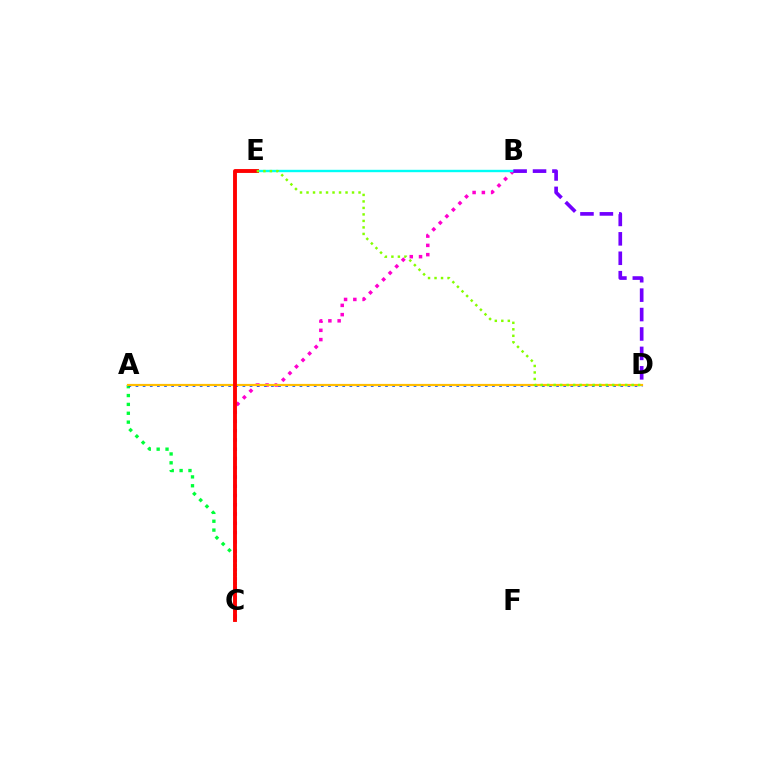{('A', 'C'): [{'color': '#00ff39', 'line_style': 'dotted', 'thickness': 2.41}], ('B', 'C'): [{'color': '#ff00cf', 'line_style': 'dotted', 'thickness': 2.52}], ('A', 'D'): [{'color': '#004bff', 'line_style': 'dotted', 'thickness': 1.94}, {'color': '#ffbd00', 'line_style': 'solid', 'thickness': 1.59}], ('B', 'E'): [{'color': '#00fff6', 'line_style': 'solid', 'thickness': 1.72}], ('C', 'E'): [{'color': '#ff0000', 'line_style': 'solid', 'thickness': 2.79}], ('B', 'D'): [{'color': '#7200ff', 'line_style': 'dashed', 'thickness': 2.64}], ('D', 'E'): [{'color': '#84ff00', 'line_style': 'dotted', 'thickness': 1.77}]}